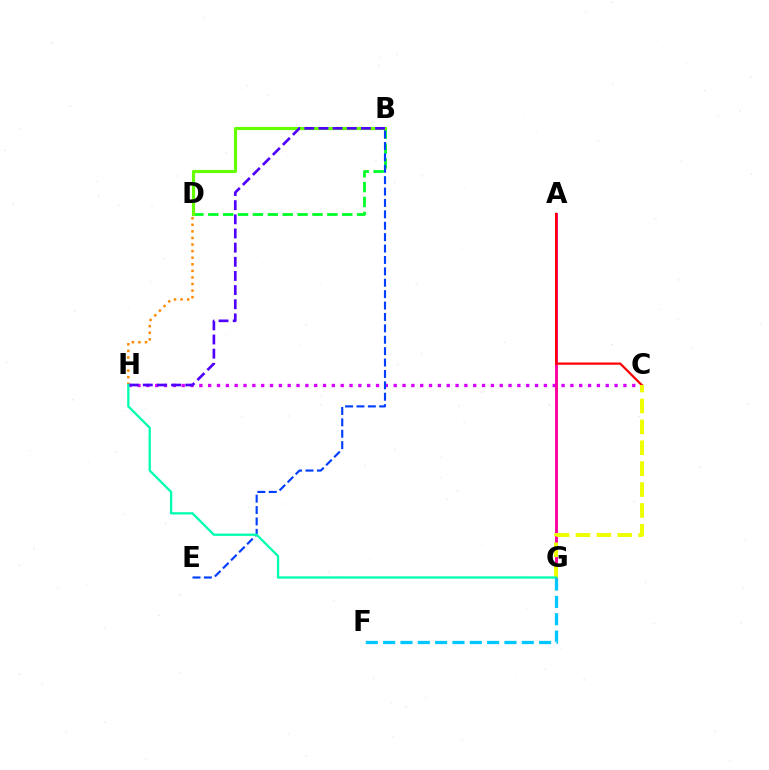{('C', 'H'): [{'color': '#d600ff', 'line_style': 'dotted', 'thickness': 2.4}], ('D', 'H'): [{'color': '#ff8800', 'line_style': 'dotted', 'thickness': 1.79}], ('B', 'D'): [{'color': '#00ff27', 'line_style': 'dashed', 'thickness': 2.02}, {'color': '#66ff00', 'line_style': 'solid', 'thickness': 2.26}], ('A', 'G'): [{'color': '#ff00a0', 'line_style': 'solid', 'thickness': 2.1}], ('A', 'C'): [{'color': '#ff0000', 'line_style': 'solid', 'thickness': 1.61}], ('B', 'E'): [{'color': '#003fff', 'line_style': 'dashed', 'thickness': 1.55}], ('C', 'G'): [{'color': '#eeff00', 'line_style': 'dashed', 'thickness': 2.84}], ('B', 'H'): [{'color': '#4f00ff', 'line_style': 'dashed', 'thickness': 1.92}], ('G', 'H'): [{'color': '#00ffaf', 'line_style': 'solid', 'thickness': 1.66}], ('F', 'G'): [{'color': '#00c7ff', 'line_style': 'dashed', 'thickness': 2.35}]}